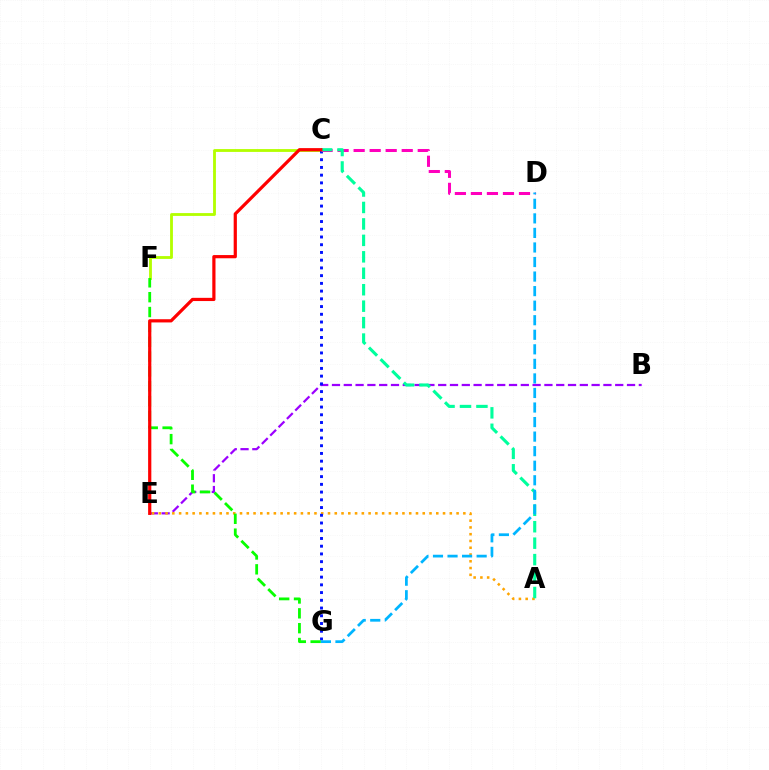{('B', 'E'): [{'color': '#9b00ff', 'line_style': 'dashed', 'thickness': 1.6}], ('A', 'E'): [{'color': '#ffa500', 'line_style': 'dotted', 'thickness': 1.84}], ('C', 'F'): [{'color': '#b3ff00', 'line_style': 'solid', 'thickness': 2.04}], ('C', 'G'): [{'color': '#0010ff', 'line_style': 'dotted', 'thickness': 2.1}], ('F', 'G'): [{'color': '#08ff00', 'line_style': 'dashed', 'thickness': 2.02}], ('C', 'D'): [{'color': '#ff00bd', 'line_style': 'dashed', 'thickness': 2.18}], ('A', 'C'): [{'color': '#00ff9d', 'line_style': 'dashed', 'thickness': 2.23}], ('C', 'E'): [{'color': '#ff0000', 'line_style': 'solid', 'thickness': 2.31}], ('D', 'G'): [{'color': '#00b5ff', 'line_style': 'dashed', 'thickness': 1.98}]}